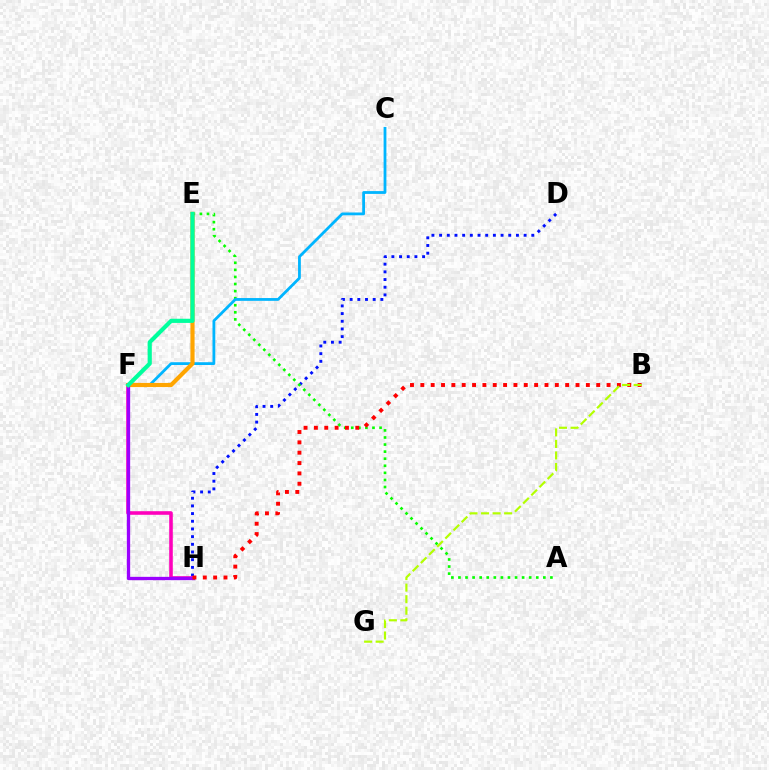{('D', 'H'): [{'color': '#0010ff', 'line_style': 'dotted', 'thickness': 2.09}], ('F', 'H'): [{'color': '#ff00bd', 'line_style': 'solid', 'thickness': 2.58}, {'color': '#9b00ff', 'line_style': 'solid', 'thickness': 2.39}], ('A', 'E'): [{'color': '#08ff00', 'line_style': 'dotted', 'thickness': 1.92}], ('C', 'F'): [{'color': '#00b5ff', 'line_style': 'solid', 'thickness': 2.01}], ('E', 'F'): [{'color': '#ffa500', 'line_style': 'solid', 'thickness': 2.99}, {'color': '#00ff9d', 'line_style': 'solid', 'thickness': 3.0}], ('B', 'H'): [{'color': '#ff0000', 'line_style': 'dotted', 'thickness': 2.81}], ('B', 'G'): [{'color': '#b3ff00', 'line_style': 'dashed', 'thickness': 1.57}]}